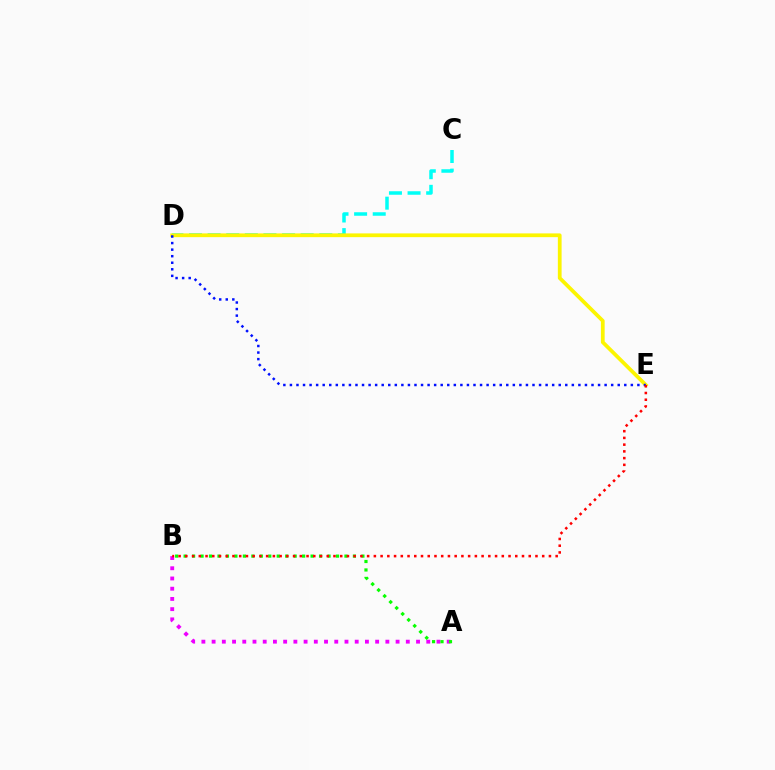{('A', 'B'): [{'color': '#ee00ff', 'line_style': 'dotted', 'thickness': 2.78}, {'color': '#08ff00', 'line_style': 'dotted', 'thickness': 2.3}], ('C', 'D'): [{'color': '#00fff6', 'line_style': 'dashed', 'thickness': 2.53}], ('D', 'E'): [{'color': '#fcf500', 'line_style': 'solid', 'thickness': 2.71}, {'color': '#0010ff', 'line_style': 'dotted', 'thickness': 1.78}], ('B', 'E'): [{'color': '#ff0000', 'line_style': 'dotted', 'thickness': 1.83}]}